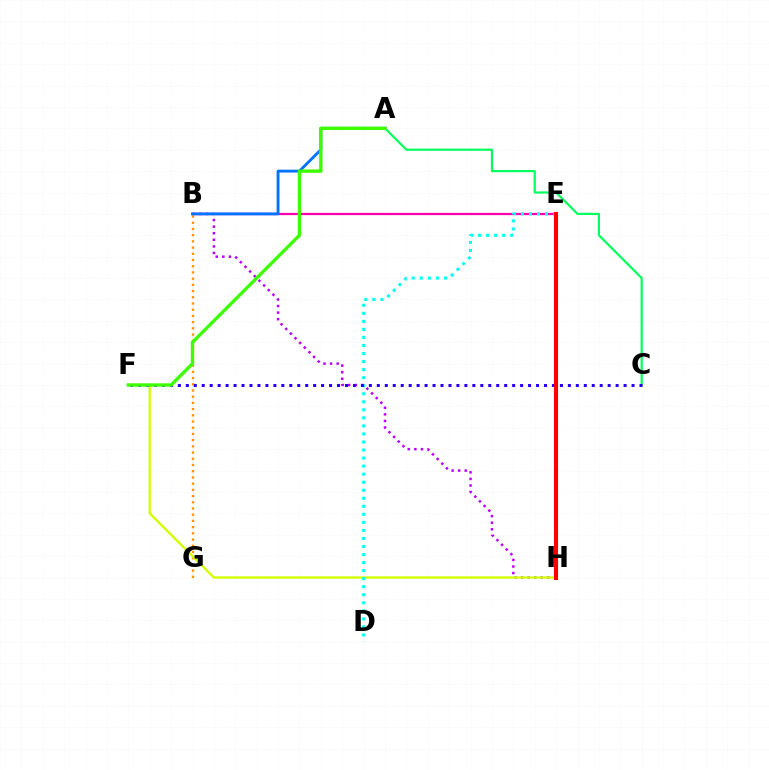{('B', 'H'): [{'color': '#b900ff', 'line_style': 'dotted', 'thickness': 1.79}], ('B', 'G'): [{'color': '#ff9400', 'line_style': 'dotted', 'thickness': 1.69}], ('B', 'E'): [{'color': '#ff00ac', 'line_style': 'solid', 'thickness': 1.62}], ('F', 'H'): [{'color': '#d1ff00', 'line_style': 'solid', 'thickness': 1.69}], ('D', 'E'): [{'color': '#00fff6', 'line_style': 'dotted', 'thickness': 2.18}], ('A', 'B'): [{'color': '#0074ff', 'line_style': 'solid', 'thickness': 2.07}], ('A', 'C'): [{'color': '#00ff5c', 'line_style': 'solid', 'thickness': 1.57}], ('C', 'F'): [{'color': '#2500ff', 'line_style': 'dotted', 'thickness': 2.16}], ('A', 'F'): [{'color': '#3dff00', 'line_style': 'solid', 'thickness': 2.42}], ('E', 'H'): [{'color': '#ff0000', 'line_style': 'solid', 'thickness': 2.97}]}